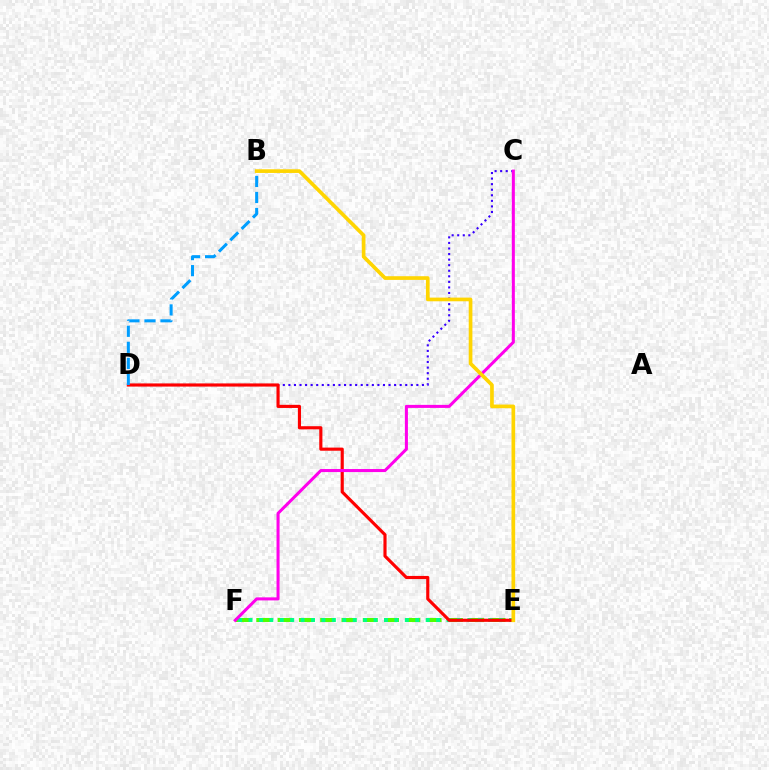{('E', 'F'): [{'color': '#4fff00', 'line_style': 'dashed', 'thickness': 2.89}, {'color': '#00ff86', 'line_style': 'dotted', 'thickness': 2.83}], ('C', 'D'): [{'color': '#3700ff', 'line_style': 'dotted', 'thickness': 1.51}], ('D', 'E'): [{'color': '#ff0000', 'line_style': 'solid', 'thickness': 2.26}], ('C', 'F'): [{'color': '#ff00ed', 'line_style': 'solid', 'thickness': 2.19}], ('B', 'E'): [{'color': '#ffd500', 'line_style': 'solid', 'thickness': 2.65}], ('B', 'D'): [{'color': '#009eff', 'line_style': 'dashed', 'thickness': 2.18}]}